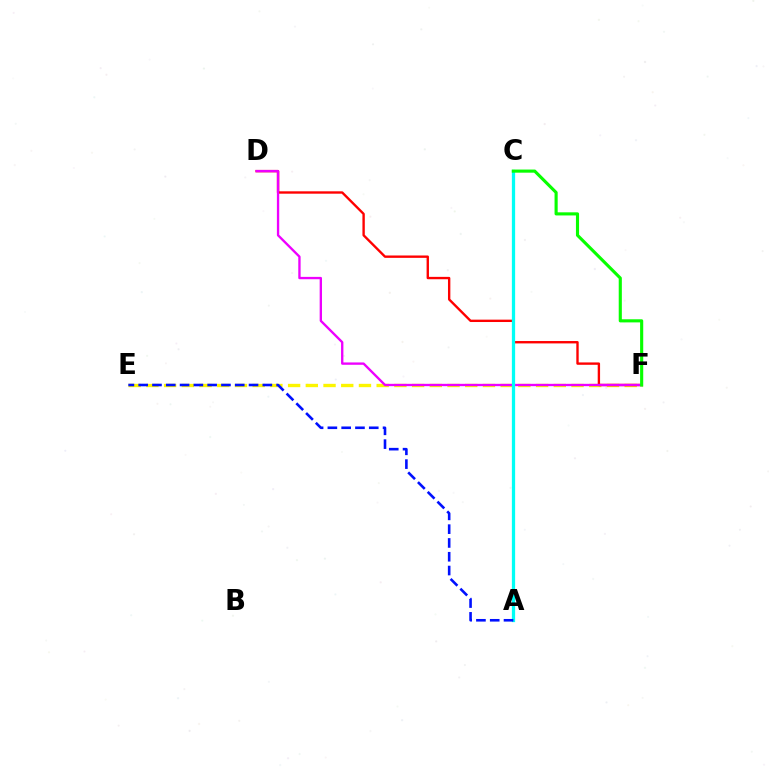{('E', 'F'): [{'color': '#fcf500', 'line_style': 'dashed', 'thickness': 2.41}], ('D', 'F'): [{'color': '#ff0000', 'line_style': 'solid', 'thickness': 1.71}, {'color': '#ee00ff', 'line_style': 'solid', 'thickness': 1.69}], ('A', 'C'): [{'color': '#00fff6', 'line_style': 'solid', 'thickness': 2.35}], ('C', 'F'): [{'color': '#08ff00', 'line_style': 'solid', 'thickness': 2.25}], ('A', 'E'): [{'color': '#0010ff', 'line_style': 'dashed', 'thickness': 1.87}]}